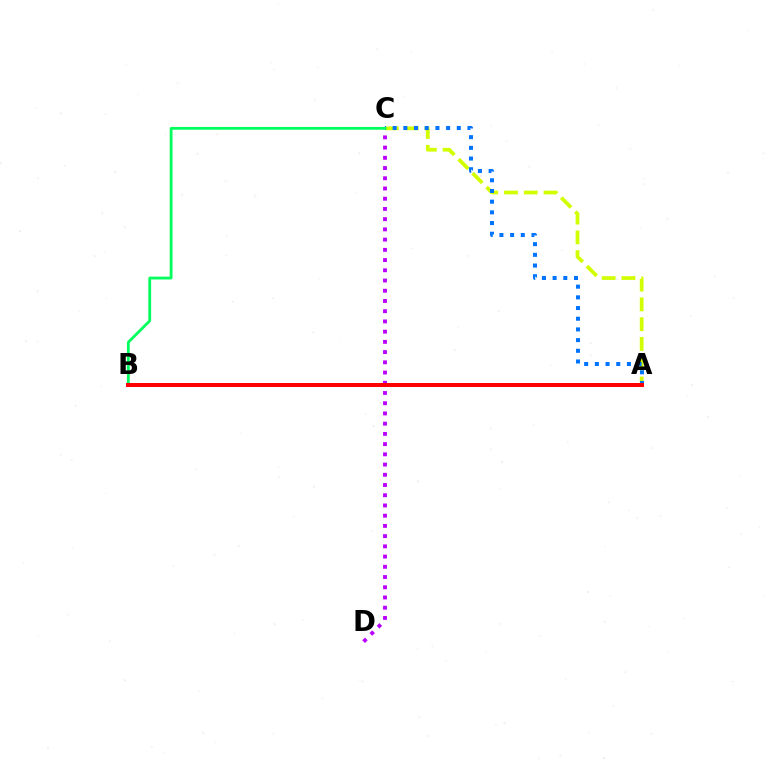{('C', 'D'): [{'color': '#b900ff', 'line_style': 'dotted', 'thickness': 2.78}], ('A', 'C'): [{'color': '#d1ff00', 'line_style': 'dashed', 'thickness': 2.69}, {'color': '#0074ff', 'line_style': 'dotted', 'thickness': 2.9}], ('B', 'C'): [{'color': '#00ff5c', 'line_style': 'solid', 'thickness': 2.01}], ('A', 'B'): [{'color': '#ff0000', 'line_style': 'solid', 'thickness': 2.89}]}